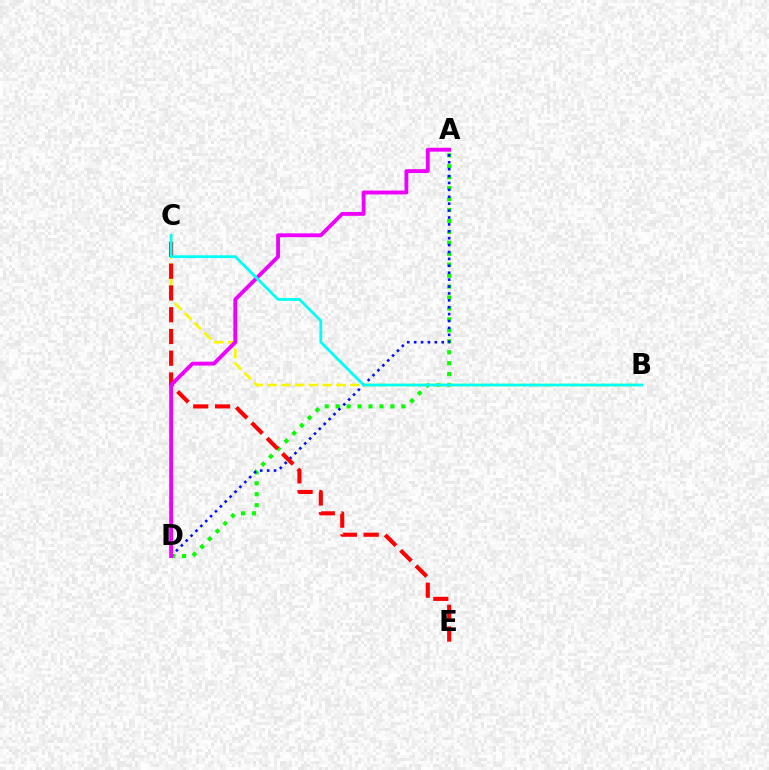{('A', 'D'): [{'color': '#08ff00', 'line_style': 'dotted', 'thickness': 2.97}, {'color': '#0010ff', 'line_style': 'dotted', 'thickness': 1.88}, {'color': '#ee00ff', 'line_style': 'solid', 'thickness': 2.77}], ('B', 'C'): [{'color': '#fcf500', 'line_style': 'dashed', 'thickness': 1.88}, {'color': '#00fff6', 'line_style': 'solid', 'thickness': 1.99}], ('C', 'E'): [{'color': '#ff0000', 'line_style': 'dashed', 'thickness': 2.96}]}